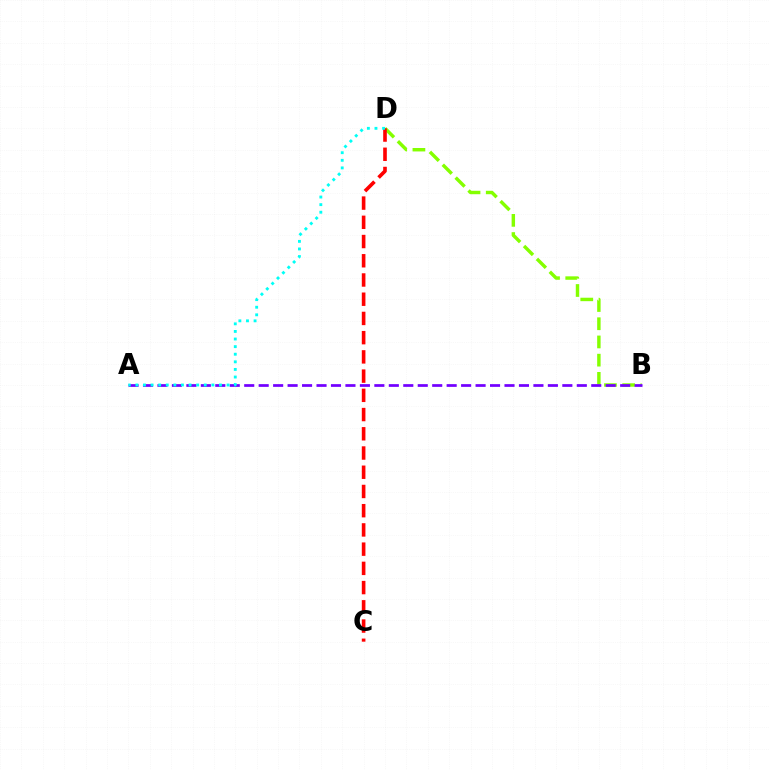{('B', 'D'): [{'color': '#84ff00', 'line_style': 'dashed', 'thickness': 2.47}], ('C', 'D'): [{'color': '#ff0000', 'line_style': 'dashed', 'thickness': 2.61}], ('A', 'B'): [{'color': '#7200ff', 'line_style': 'dashed', 'thickness': 1.96}], ('A', 'D'): [{'color': '#00fff6', 'line_style': 'dotted', 'thickness': 2.06}]}